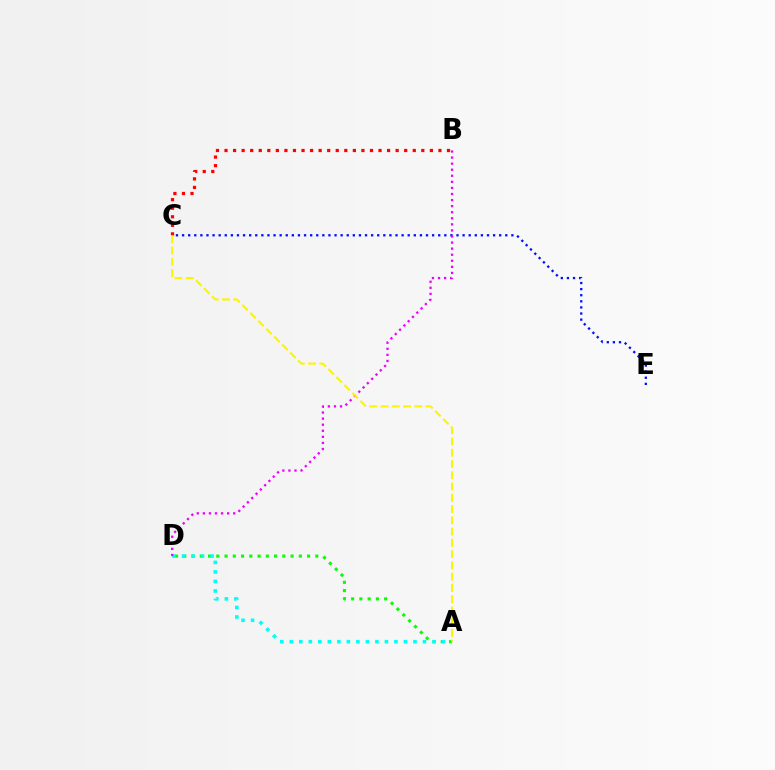{('A', 'D'): [{'color': '#08ff00', 'line_style': 'dotted', 'thickness': 2.24}, {'color': '#00fff6', 'line_style': 'dotted', 'thickness': 2.58}], ('C', 'E'): [{'color': '#0010ff', 'line_style': 'dotted', 'thickness': 1.66}], ('B', 'D'): [{'color': '#ee00ff', 'line_style': 'dotted', 'thickness': 1.65}], ('B', 'C'): [{'color': '#ff0000', 'line_style': 'dotted', 'thickness': 2.32}], ('A', 'C'): [{'color': '#fcf500', 'line_style': 'dashed', 'thickness': 1.53}]}